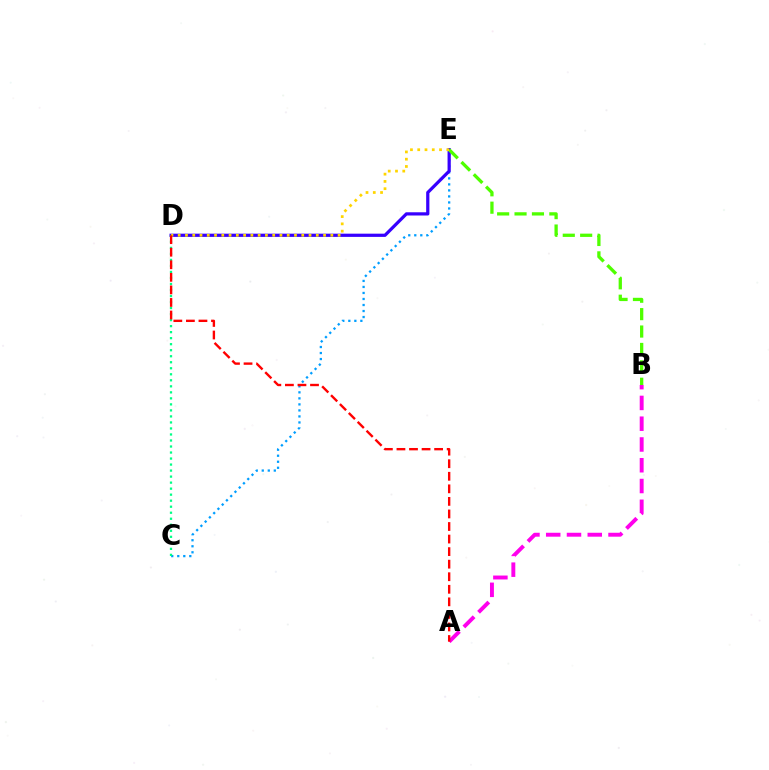{('A', 'B'): [{'color': '#ff00ed', 'line_style': 'dashed', 'thickness': 2.82}], ('C', 'E'): [{'color': '#009eff', 'line_style': 'dotted', 'thickness': 1.64}], ('D', 'E'): [{'color': '#3700ff', 'line_style': 'solid', 'thickness': 2.32}, {'color': '#ffd500', 'line_style': 'dotted', 'thickness': 1.97}], ('C', 'D'): [{'color': '#00ff86', 'line_style': 'dotted', 'thickness': 1.64}], ('B', 'E'): [{'color': '#4fff00', 'line_style': 'dashed', 'thickness': 2.36}], ('A', 'D'): [{'color': '#ff0000', 'line_style': 'dashed', 'thickness': 1.71}]}